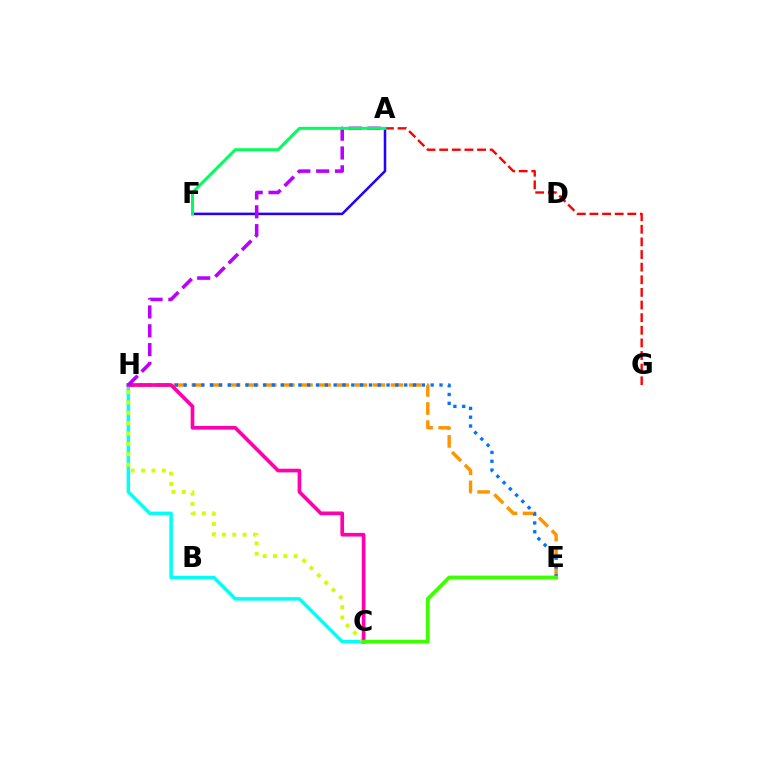{('C', 'H'): [{'color': '#00fff6', 'line_style': 'solid', 'thickness': 2.5}, {'color': '#d1ff00', 'line_style': 'dotted', 'thickness': 2.81}, {'color': '#ff00ac', 'line_style': 'solid', 'thickness': 2.65}], ('E', 'H'): [{'color': '#ff9400', 'line_style': 'dashed', 'thickness': 2.46}, {'color': '#0074ff', 'line_style': 'dotted', 'thickness': 2.4}], ('A', 'G'): [{'color': '#ff0000', 'line_style': 'dashed', 'thickness': 1.72}], ('A', 'F'): [{'color': '#2500ff', 'line_style': 'solid', 'thickness': 1.82}, {'color': '#00ff5c', 'line_style': 'solid', 'thickness': 2.16}], ('C', 'E'): [{'color': '#3dff00', 'line_style': 'solid', 'thickness': 2.73}], ('A', 'H'): [{'color': '#b900ff', 'line_style': 'dashed', 'thickness': 2.56}]}